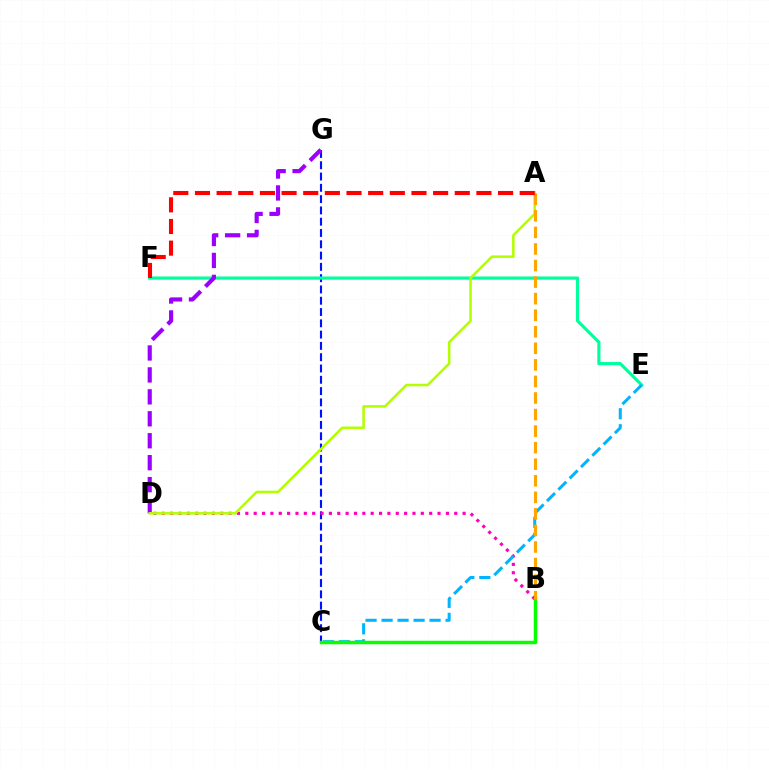{('C', 'G'): [{'color': '#0010ff', 'line_style': 'dashed', 'thickness': 1.53}], ('E', 'F'): [{'color': '#00ff9d', 'line_style': 'solid', 'thickness': 2.27}], ('B', 'D'): [{'color': '#ff00bd', 'line_style': 'dotted', 'thickness': 2.27}], ('C', 'E'): [{'color': '#00b5ff', 'line_style': 'dashed', 'thickness': 2.17}], ('D', 'G'): [{'color': '#9b00ff', 'line_style': 'dashed', 'thickness': 2.98}], ('B', 'C'): [{'color': '#08ff00', 'line_style': 'solid', 'thickness': 2.5}], ('A', 'D'): [{'color': '#b3ff00', 'line_style': 'solid', 'thickness': 1.83}], ('A', 'B'): [{'color': '#ffa500', 'line_style': 'dashed', 'thickness': 2.25}], ('A', 'F'): [{'color': '#ff0000', 'line_style': 'dashed', 'thickness': 2.94}]}